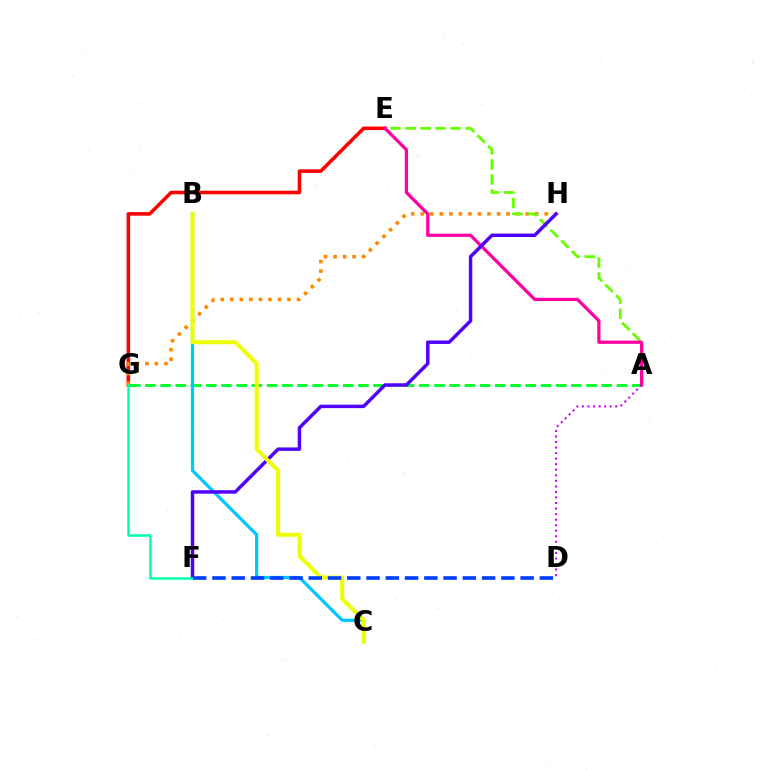{('E', 'G'): [{'color': '#ff0000', 'line_style': 'solid', 'thickness': 2.55}], ('G', 'H'): [{'color': '#ff8800', 'line_style': 'dotted', 'thickness': 2.59}], ('A', 'E'): [{'color': '#66ff00', 'line_style': 'dashed', 'thickness': 2.04}, {'color': '#ff00a0', 'line_style': 'solid', 'thickness': 2.34}], ('A', 'G'): [{'color': '#00ff27', 'line_style': 'dashed', 'thickness': 2.07}], ('B', 'C'): [{'color': '#00c7ff', 'line_style': 'solid', 'thickness': 2.33}, {'color': '#eeff00', 'line_style': 'solid', 'thickness': 2.9}], ('F', 'H'): [{'color': '#4f00ff', 'line_style': 'solid', 'thickness': 2.49}], ('A', 'D'): [{'color': '#d600ff', 'line_style': 'dotted', 'thickness': 1.51}], ('F', 'G'): [{'color': '#00ffaf', 'line_style': 'solid', 'thickness': 1.82}], ('D', 'F'): [{'color': '#003fff', 'line_style': 'dashed', 'thickness': 2.62}]}